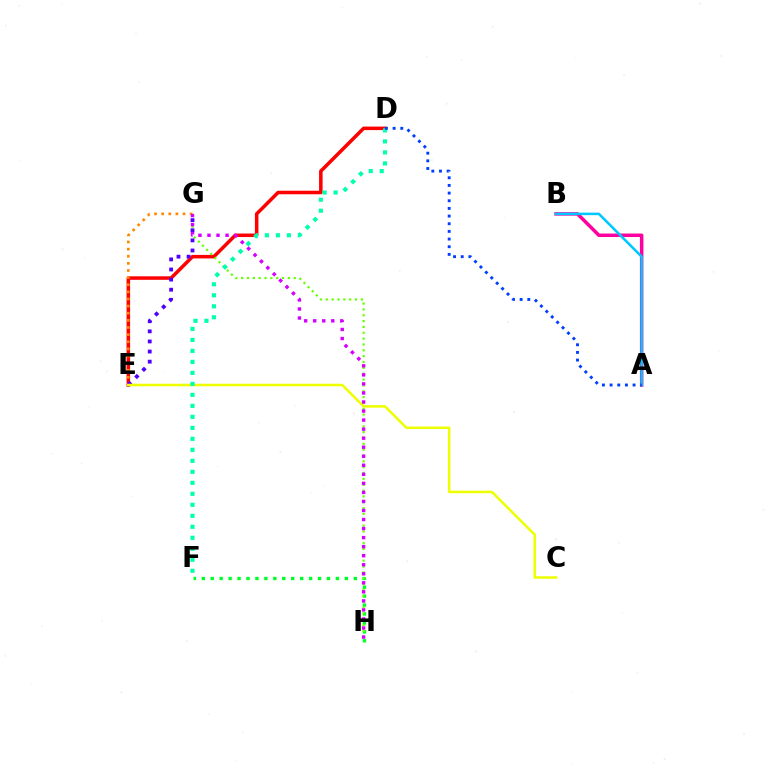{('D', 'E'): [{'color': '#ff0000', 'line_style': 'solid', 'thickness': 2.54}], ('F', 'H'): [{'color': '#00ff27', 'line_style': 'dotted', 'thickness': 2.43}], ('A', 'B'): [{'color': '#ff00a0', 'line_style': 'solid', 'thickness': 2.51}, {'color': '#00c7ff', 'line_style': 'solid', 'thickness': 1.83}], ('G', 'H'): [{'color': '#66ff00', 'line_style': 'dotted', 'thickness': 1.59}, {'color': '#d600ff', 'line_style': 'dotted', 'thickness': 2.46}], ('E', 'G'): [{'color': '#ff8800', 'line_style': 'dotted', 'thickness': 1.94}, {'color': '#4f00ff', 'line_style': 'dotted', 'thickness': 2.74}], ('C', 'E'): [{'color': '#eeff00', 'line_style': 'solid', 'thickness': 1.83}], ('D', 'F'): [{'color': '#00ffaf', 'line_style': 'dotted', 'thickness': 2.99}], ('A', 'D'): [{'color': '#003fff', 'line_style': 'dotted', 'thickness': 2.08}]}